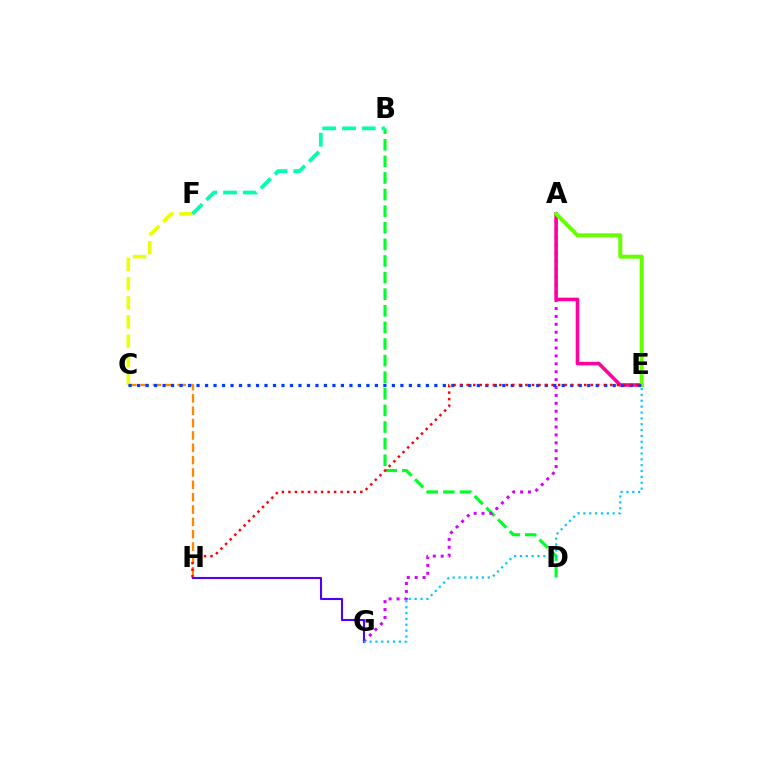{('B', 'D'): [{'color': '#00ff27', 'line_style': 'dashed', 'thickness': 2.26}], ('A', 'G'): [{'color': '#d600ff', 'line_style': 'dotted', 'thickness': 2.15}], ('G', 'H'): [{'color': '#4f00ff', 'line_style': 'solid', 'thickness': 1.51}], ('C', 'H'): [{'color': '#ff8800', 'line_style': 'dashed', 'thickness': 1.68}], ('A', 'E'): [{'color': '#ff00a0', 'line_style': 'solid', 'thickness': 2.57}, {'color': '#66ff00', 'line_style': 'solid', 'thickness': 2.86}], ('E', 'G'): [{'color': '#00c7ff', 'line_style': 'dotted', 'thickness': 1.59}], ('C', 'F'): [{'color': '#eeff00', 'line_style': 'dashed', 'thickness': 2.6}], ('C', 'E'): [{'color': '#003fff', 'line_style': 'dotted', 'thickness': 2.31}], ('B', 'F'): [{'color': '#00ffaf', 'line_style': 'dashed', 'thickness': 2.68}], ('E', 'H'): [{'color': '#ff0000', 'line_style': 'dotted', 'thickness': 1.77}]}